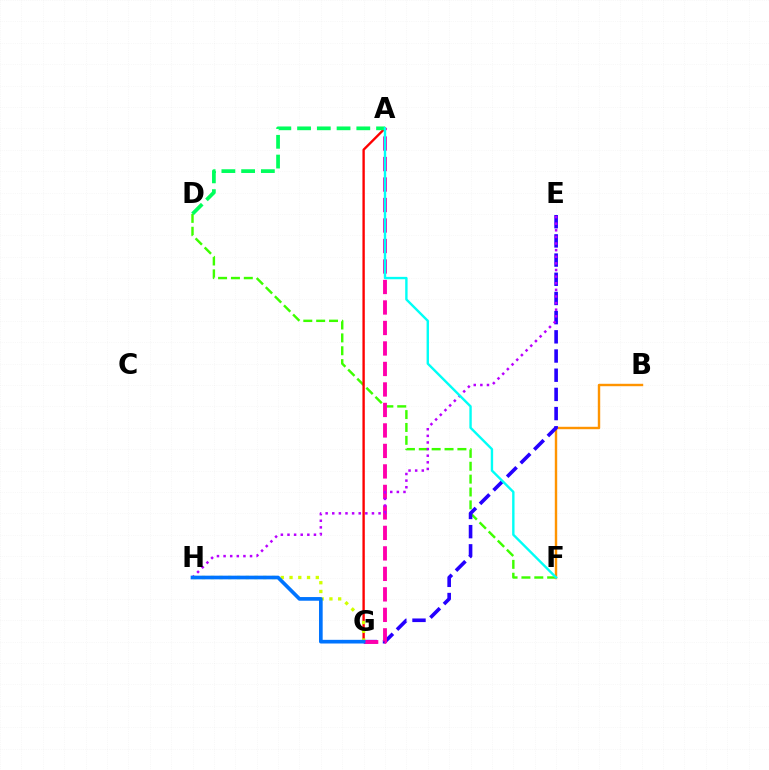{('D', 'F'): [{'color': '#3dff00', 'line_style': 'dashed', 'thickness': 1.75}], ('A', 'G'): [{'color': '#ff0000', 'line_style': 'solid', 'thickness': 1.7}, {'color': '#ff00ac', 'line_style': 'dashed', 'thickness': 2.78}], ('B', 'F'): [{'color': '#ff9400', 'line_style': 'solid', 'thickness': 1.74}], ('E', 'G'): [{'color': '#2500ff', 'line_style': 'dashed', 'thickness': 2.61}], ('G', 'H'): [{'color': '#d1ff00', 'line_style': 'dotted', 'thickness': 2.38}, {'color': '#0074ff', 'line_style': 'solid', 'thickness': 2.64}], ('A', 'D'): [{'color': '#00ff5c', 'line_style': 'dashed', 'thickness': 2.68}], ('E', 'H'): [{'color': '#b900ff', 'line_style': 'dotted', 'thickness': 1.8}], ('A', 'F'): [{'color': '#00fff6', 'line_style': 'solid', 'thickness': 1.72}]}